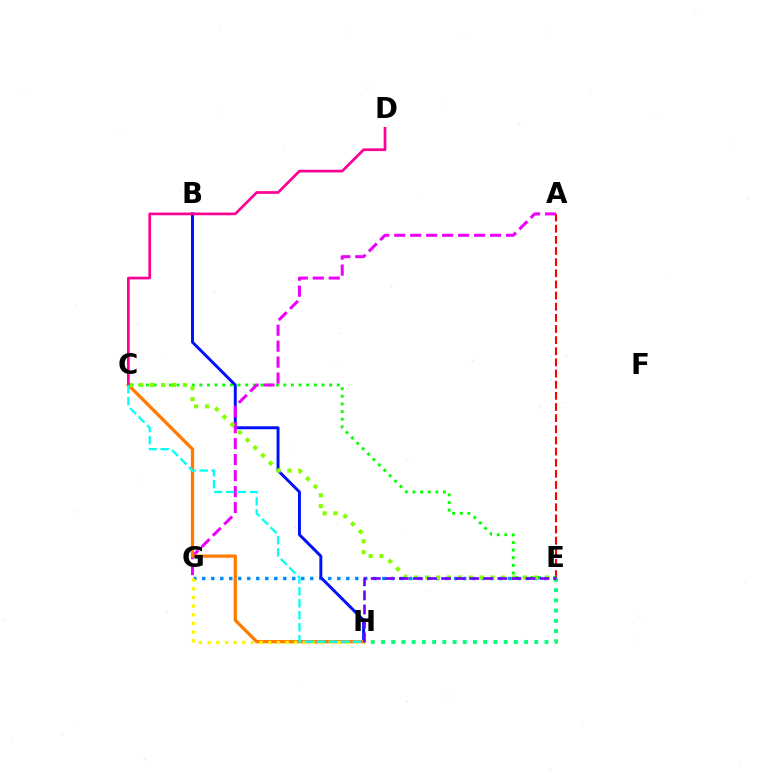{('C', 'E'): [{'color': '#08ff00', 'line_style': 'dotted', 'thickness': 2.07}, {'color': '#84ff00', 'line_style': 'dotted', 'thickness': 2.96}], ('A', 'E'): [{'color': '#ff0000', 'line_style': 'dashed', 'thickness': 1.51}], ('E', 'G'): [{'color': '#008cff', 'line_style': 'dotted', 'thickness': 2.45}], ('B', 'H'): [{'color': '#0010ff', 'line_style': 'solid', 'thickness': 2.12}], ('E', 'H'): [{'color': '#00ff74', 'line_style': 'dotted', 'thickness': 2.78}, {'color': '#7200ff', 'line_style': 'dashed', 'thickness': 1.91}], ('A', 'G'): [{'color': '#ee00ff', 'line_style': 'dashed', 'thickness': 2.17}], ('C', 'H'): [{'color': '#ff7c00', 'line_style': 'solid', 'thickness': 2.36}, {'color': '#00fff6', 'line_style': 'dashed', 'thickness': 1.63}], ('C', 'D'): [{'color': '#ff0094', 'line_style': 'solid', 'thickness': 1.95}], ('G', 'H'): [{'color': '#fcf500', 'line_style': 'dotted', 'thickness': 2.35}]}